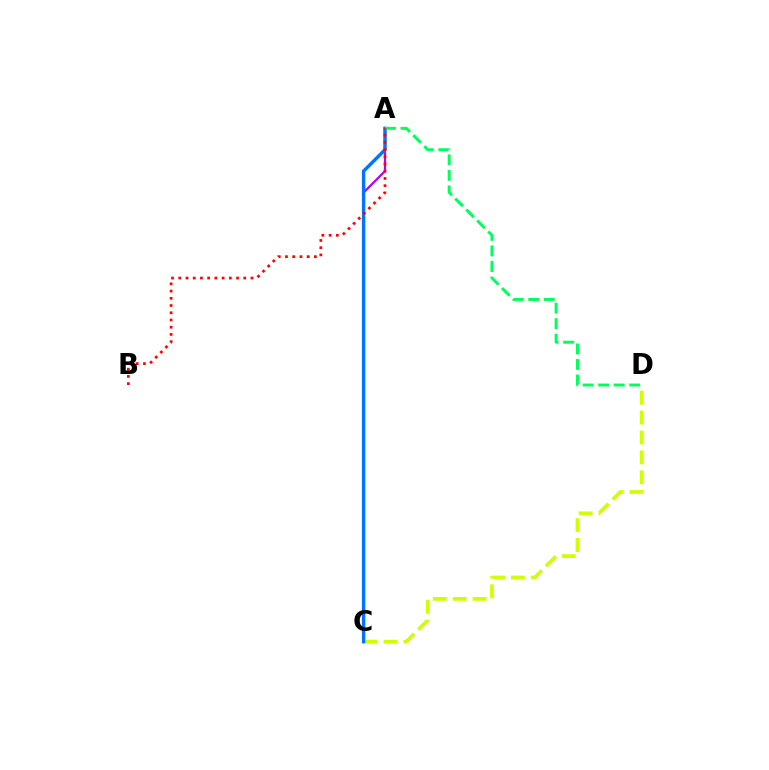{('C', 'D'): [{'color': '#d1ff00', 'line_style': 'dashed', 'thickness': 2.7}], ('A', 'C'): [{'color': '#b900ff', 'line_style': 'solid', 'thickness': 1.63}, {'color': '#0074ff', 'line_style': 'solid', 'thickness': 2.45}], ('A', 'D'): [{'color': '#00ff5c', 'line_style': 'dashed', 'thickness': 2.11}], ('A', 'B'): [{'color': '#ff0000', 'line_style': 'dotted', 'thickness': 1.96}]}